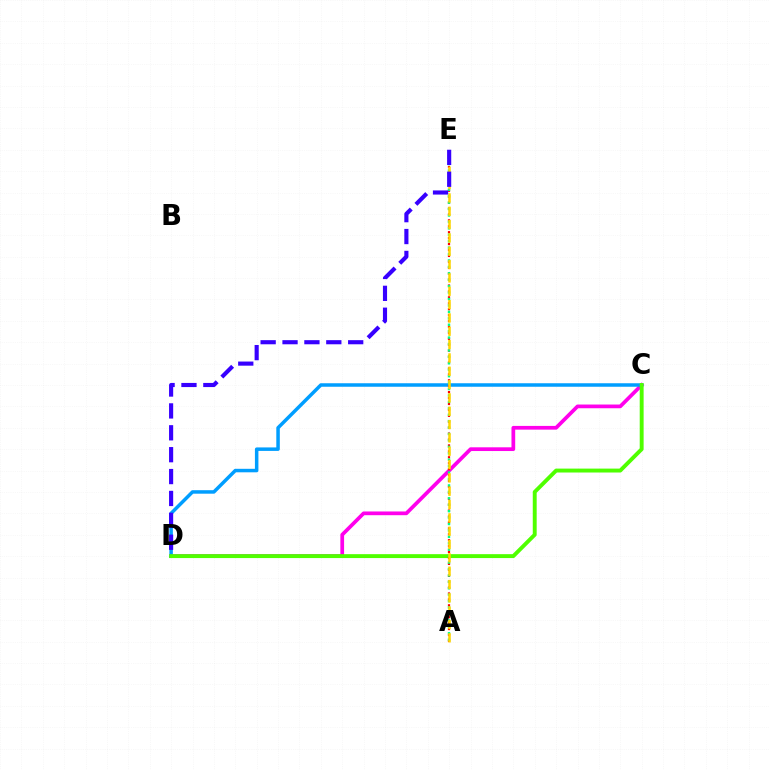{('C', 'D'): [{'color': '#ff00ed', 'line_style': 'solid', 'thickness': 2.68}, {'color': '#009eff', 'line_style': 'solid', 'thickness': 2.52}, {'color': '#4fff00', 'line_style': 'solid', 'thickness': 2.81}], ('A', 'E'): [{'color': '#ff0000', 'line_style': 'dotted', 'thickness': 1.61}, {'color': '#00ff86', 'line_style': 'dotted', 'thickness': 1.75}, {'color': '#ffd500', 'line_style': 'dashed', 'thickness': 1.81}], ('D', 'E'): [{'color': '#3700ff', 'line_style': 'dashed', 'thickness': 2.97}]}